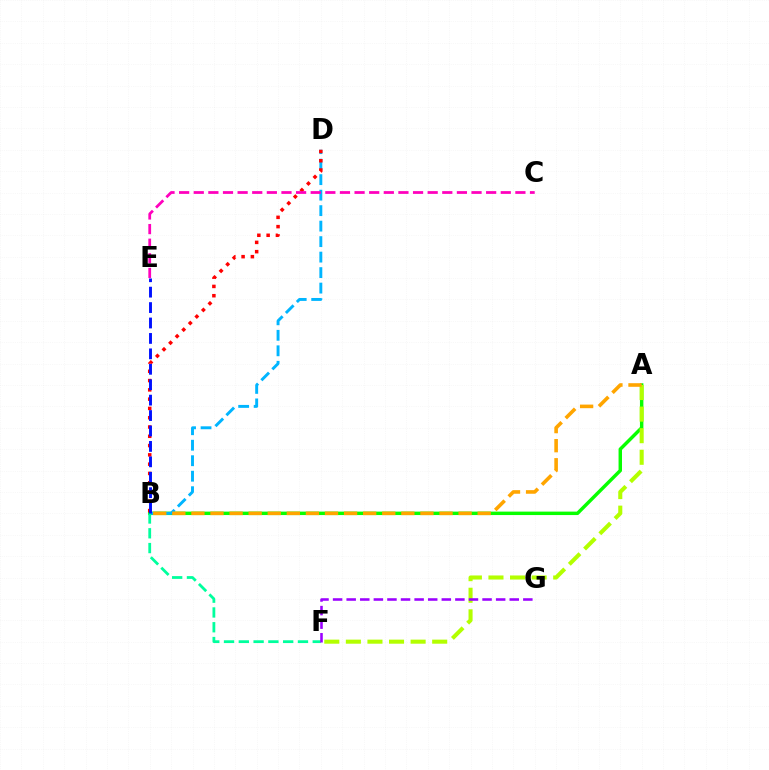{('A', 'B'): [{'color': '#08ff00', 'line_style': 'solid', 'thickness': 2.48}, {'color': '#ffa500', 'line_style': 'dashed', 'thickness': 2.59}], ('B', 'D'): [{'color': '#00b5ff', 'line_style': 'dashed', 'thickness': 2.1}, {'color': '#ff0000', 'line_style': 'dotted', 'thickness': 2.52}], ('B', 'F'): [{'color': '#00ff9d', 'line_style': 'dashed', 'thickness': 2.01}], ('A', 'F'): [{'color': '#b3ff00', 'line_style': 'dashed', 'thickness': 2.93}], ('B', 'E'): [{'color': '#0010ff', 'line_style': 'dashed', 'thickness': 2.1}], ('C', 'E'): [{'color': '#ff00bd', 'line_style': 'dashed', 'thickness': 1.99}], ('F', 'G'): [{'color': '#9b00ff', 'line_style': 'dashed', 'thickness': 1.85}]}